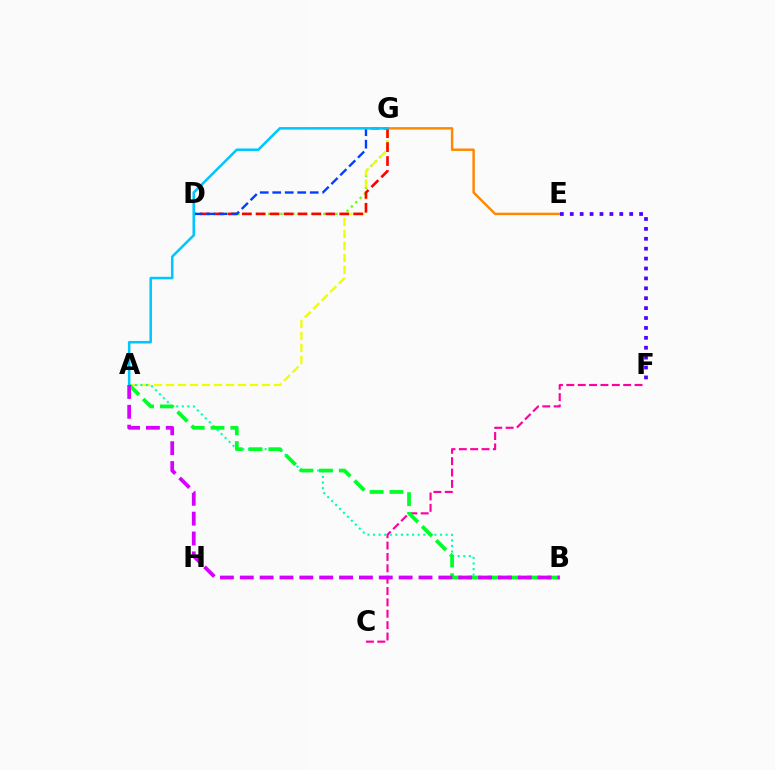{('C', 'F'): [{'color': '#ff00a0', 'line_style': 'dashed', 'thickness': 1.54}], ('E', 'G'): [{'color': '#ff8800', 'line_style': 'solid', 'thickness': 1.75}], ('D', 'G'): [{'color': '#66ff00', 'line_style': 'dotted', 'thickness': 1.66}, {'color': '#ff0000', 'line_style': 'dashed', 'thickness': 1.89}, {'color': '#003fff', 'line_style': 'dashed', 'thickness': 1.7}], ('E', 'F'): [{'color': '#4f00ff', 'line_style': 'dotted', 'thickness': 2.69}], ('A', 'G'): [{'color': '#eeff00', 'line_style': 'dashed', 'thickness': 1.63}, {'color': '#00c7ff', 'line_style': 'solid', 'thickness': 1.84}], ('A', 'B'): [{'color': '#00ffaf', 'line_style': 'dotted', 'thickness': 1.52}, {'color': '#00ff27', 'line_style': 'dashed', 'thickness': 2.69}, {'color': '#d600ff', 'line_style': 'dashed', 'thickness': 2.7}]}